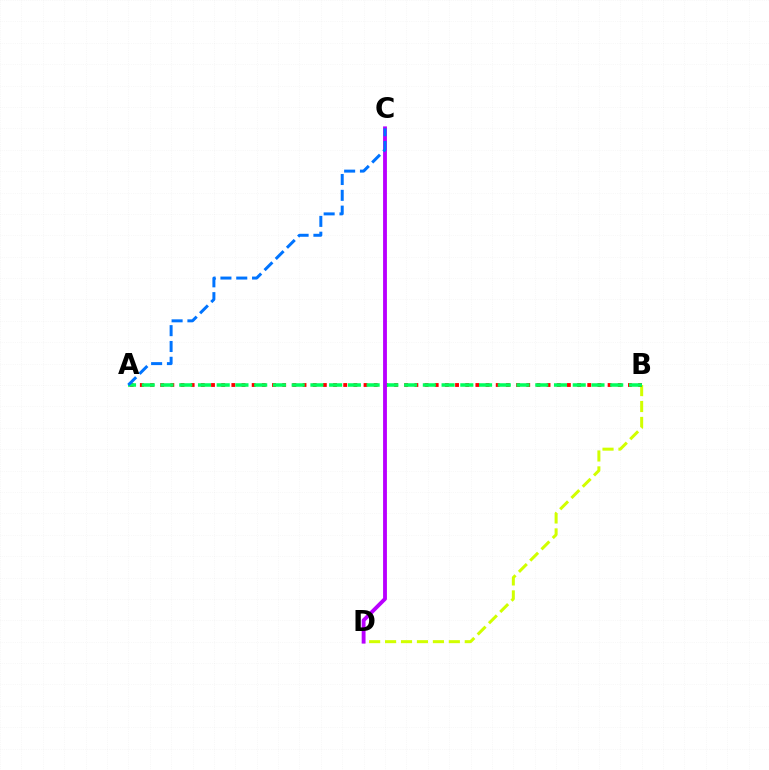{('B', 'D'): [{'color': '#d1ff00', 'line_style': 'dashed', 'thickness': 2.17}], ('A', 'B'): [{'color': '#ff0000', 'line_style': 'dotted', 'thickness': 2.76}, {'color': '#00ff5c', 'line_style': 'dashed', 'thickness': 2.55}], ('C', 'D'): [{'color': '#b900ff', 'line_style': 'solid', 'thickness': 2.78}], ('A', 'C'): [{'color': '#0074ff', 'line_style': 'dashed', 'thickness': 2.15}]}